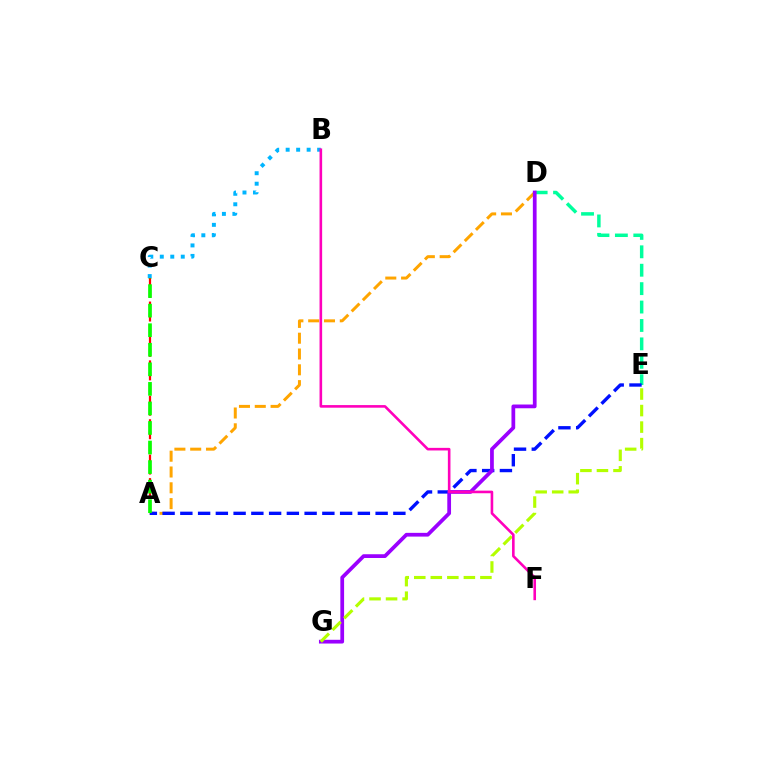{('B', 'C'): [{'color': '#00b5ff', 'line_style': 'dotted', 'thickness': 2.85}], ('D', 'E'): [{'color': '#00ff9d', 'line_style': 'dashed', 'thickness': 2.5}], ('A', 'D'): [{'color': '#ffa500', 'line_style': 'dashed', 'thickness': 2.15}], ('A', 'E'): [{'color': '#0010ff', 'line_style': 'dashed', 'thickness': 2.41}], ('D', 'G'): [{'color': '#9b00ff', 'line_style': 'solid', 'thickness': 2.7}], ('A', 'C'): [{'color': '#ff0000', 'line_style': 'dashed', 'thickness': 1.6}, {'color': '#08ff00', 'line_style': 'dashed', 'thickness': 2.66}], ('E', 'G'): [{'color': '#b3ff00', 'line_style': 'dashed', 'thickness': 2.25}], ('B', 'F'): [{'color': '#ff00bd', 'line_style': 'solid', 'thickness': 1.88}]}